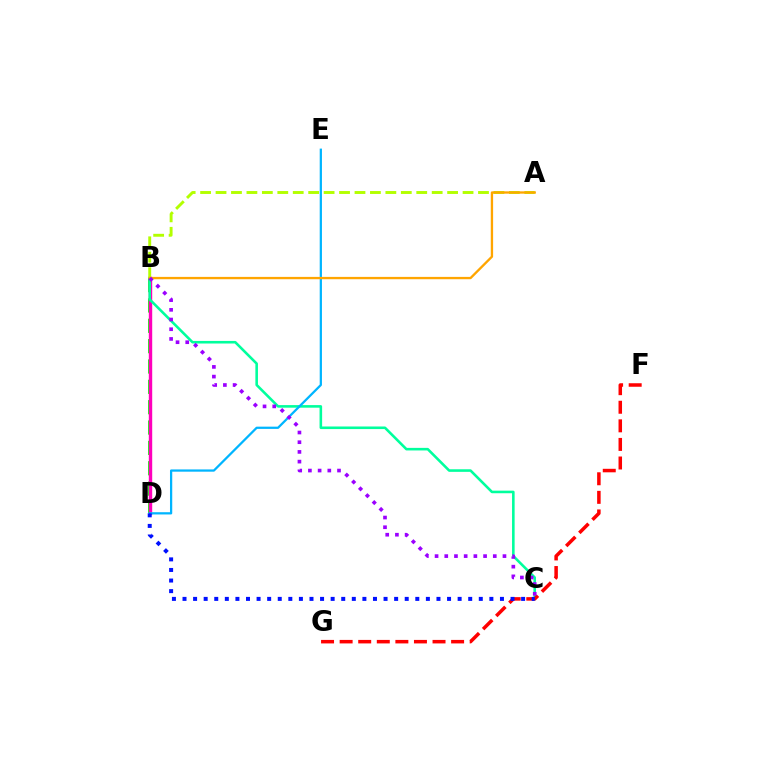{('B', 'D'): [{'color': '#08ff00', 'line_style': 'dashed', 'thickness': 2.76}, {'color': '#ff00bd', 'line_style': 'solid', 'thickness': 2.45}], ('B', 'C'): [{'color': '#00ff9d', 'line_style': 'solid', 'thickness': 1.86}, {'color': '#9b00ff', 'line_style': 'dotted', 'thickness': 2.64}], ('A', 'B'): [{'color': '#b3ff00', 'line_style': 'dashed', 'thickness': 2.1}, {'color': '#ffa500', 'line_style': 'solid', 'thickness': 1.68}], ('D', 'E'): [{'color': '#00b5ff', 'line_style': 'solid', 'thickness': 1.62}], ('F', 'G'): [{'color': '#ff0000', 'line_style': 'dashed', 'thickness': 2.52}], ('C', 'D'): [{'color': '#0010ff', 'line_style': 'dotted', 'thickness': 2.87}]}